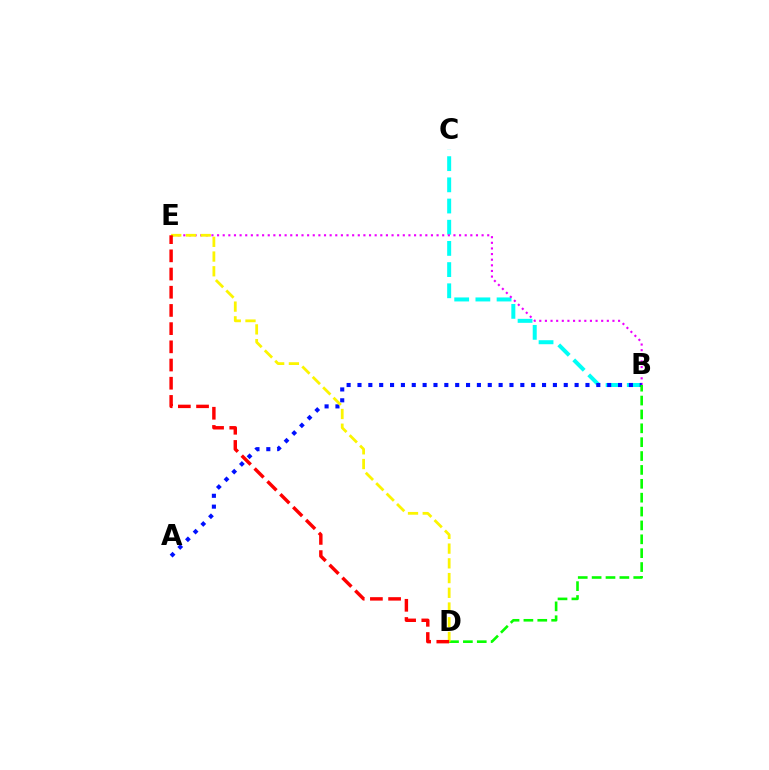{('B', 'C'): [{'color': '#00fff6', 'line_style': 'dashed', 'thickness': 2.88}], ('B', 'E'): [{'color': '#ee00ff', 'line_style': 'dotted', 'thickness': 1.53}], ('A', 'B'): [{'color': '#0010ff', 'line_style': 'dotted', 'thickness': 2.95}], ('B', 'D'): [{'color': '#08ff00', 'line_style': 'dashed', 'thickness': 1.88}], ('D', 'E'): [{'color': '#fcf500', 'line_style': 'dashed', 'thickness': 2.0}, {'color': '#ff0000', 'line_style': 'dashed', 'thickness': 2.47}]}